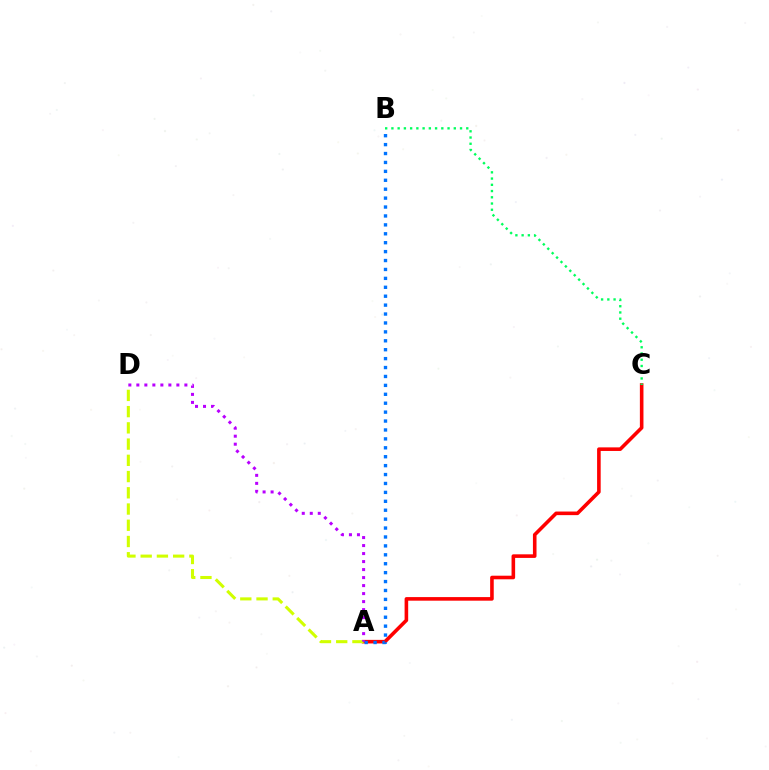{('A', 'C'): [{'color': '#ff0000', 'line_style': 'solid', 'thickness': 2.58}], ('A', 'B'): [{'color': '#0074ff', 'line_style': 'dotted', 'thickness': 2.42}], ('B', 'C'): [{'color': '#00ff5c', 'line_style': 'dotted', 'thickness': 1.69}], ('A', 'D'): [{'color': '#d1ff00', 'line_style': 'dashed', 'thickness': 2.21}, {'color': '#b900ff', 'line_style': 'dotted', 'thickness': 2.17}]}